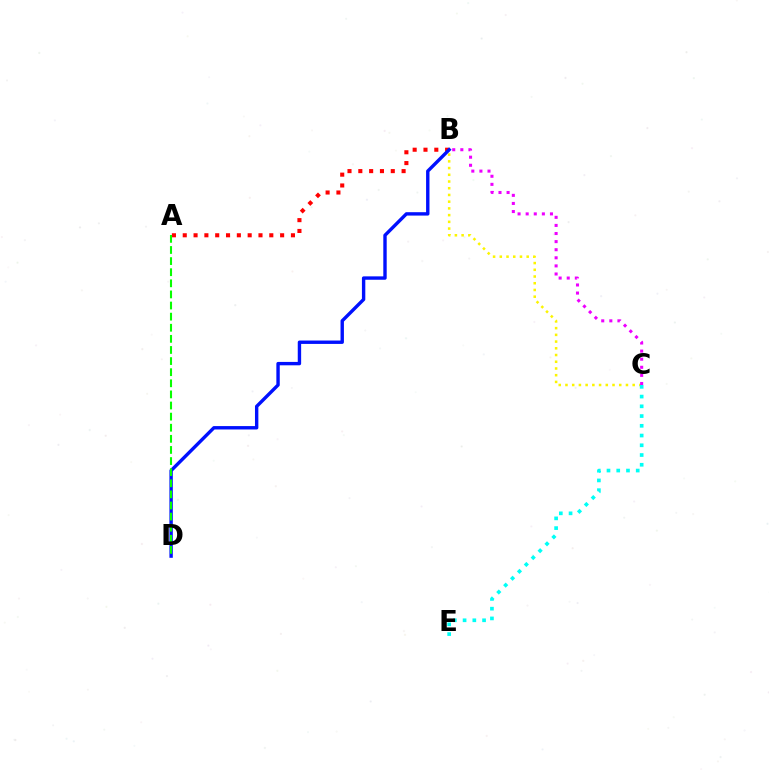{('B', 'C'): [{'color': '#fcf500', 'line_style': 'dotted', 'thickness': 1.83}, {'color': '#ee00ff', 'line_style': 'dotted', 'thickness': 2.2}], ('A', 'B'): [{'color': '#ff0000', 'line_style': 'dotted', 'thickness': 2.94}], ('B', 'D'): [{'color': '#0010ff', 'line_style': 'solid', 'thickness': 2.44}], ('A', 'D'): [{'color': '#08ff00', 'line_style': 'dashed', 'thickness': 1.51}], ('C', 'E'): [{'color': '#00fff6', 'line_style': 'dotted', 'thickness': 2.65}]}